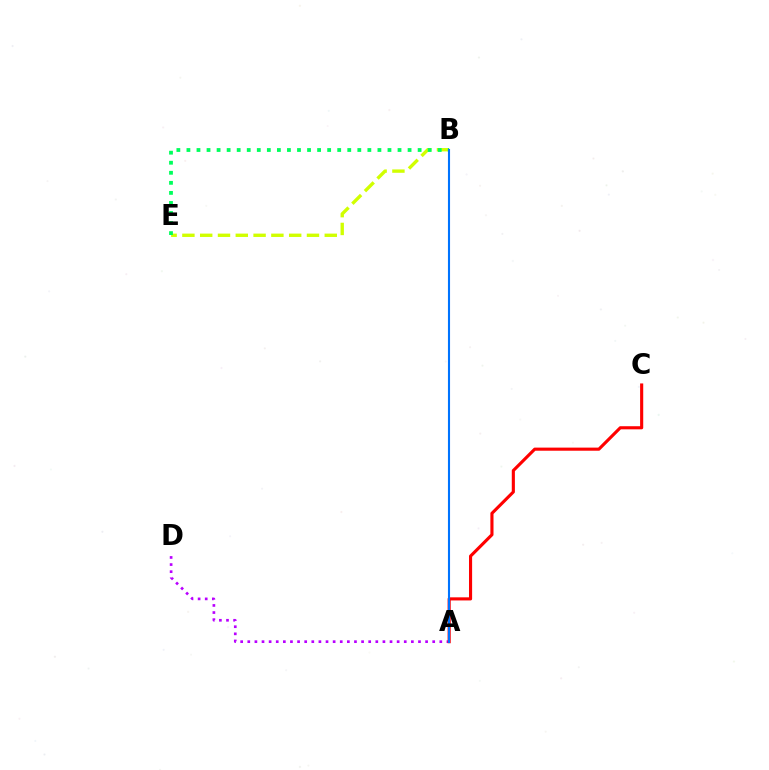{('B', 'E'): [{'color': '#d1ff00', 'line_style': 'dashed', 'thickness': 2.42}, {'color': '#00ff5c', 'line_style': 'dotted', 'thickness': 2.73}], ('A', 'D'): [{'color': '#b900ff', 'line_style': 'dotted', 'thickness': 1.93}], ('A', 'C'): [{'color': '#ff0000', 'line_style': 'solid', 'thickness': 2.24}], ('A', 'B'): [{'color': '#0074ff', 'line_style': 'solid', 'thickness': 1.51}]}